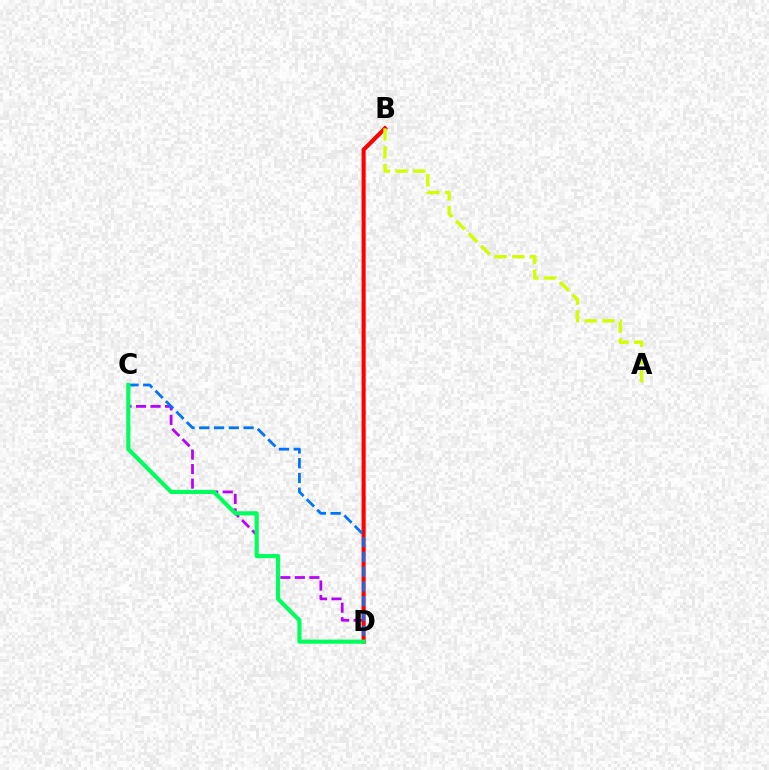{('C', 'D'): [{'color': '#b900ff', 'line_style': 'dashed', 'thickness': 1.97}, {'color': '#0074ff', 'line_style': 'dashed', 'thickness': 2.0}, {'color': '#00ff5c', 'line_style': 'solid', 'thickness': 2.97}], ('B', 'D'): [{'color': '#ff0000', 'line_style': 'solid', 'thickness': 2.95}], ('A', 'B'): [{'color': '#d1ff00', 'line_style': 'dashed', 'thickness': 2.41}]}